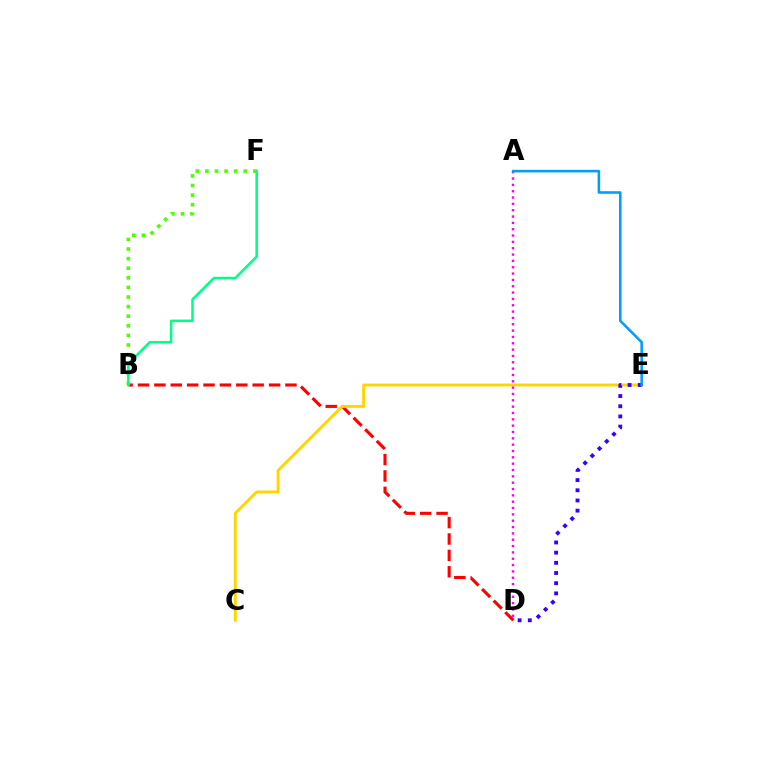{('B', 'D'): [{'color': '#ff0000', 'line_style': 'dashed', 'thickness': 2.23}], ('C', 'E'): [{'color': '#ffd500', 'line_style': 'solid', 'thickness': 2.08}], ('A', 'D'): [{'color': '#ff00ed', 'line_style': 'dotted', 'thickness': 1.72}], ('B', 'F'): [{'color': '#4fff00', 'line_style': 'dotted', 'thickness': 2.61}, {'color': '#00ff86', 'line_style': 'solid', 'thickness': 1.81}], ('D', 'E'): [{'color': '#3700ff', 'line_style': 'dotted', 'thickness': 2.76}], ('A', 'E'): [{'color': '#009eff', 'line_style': 'solid', 'thickness': 1.85}]}